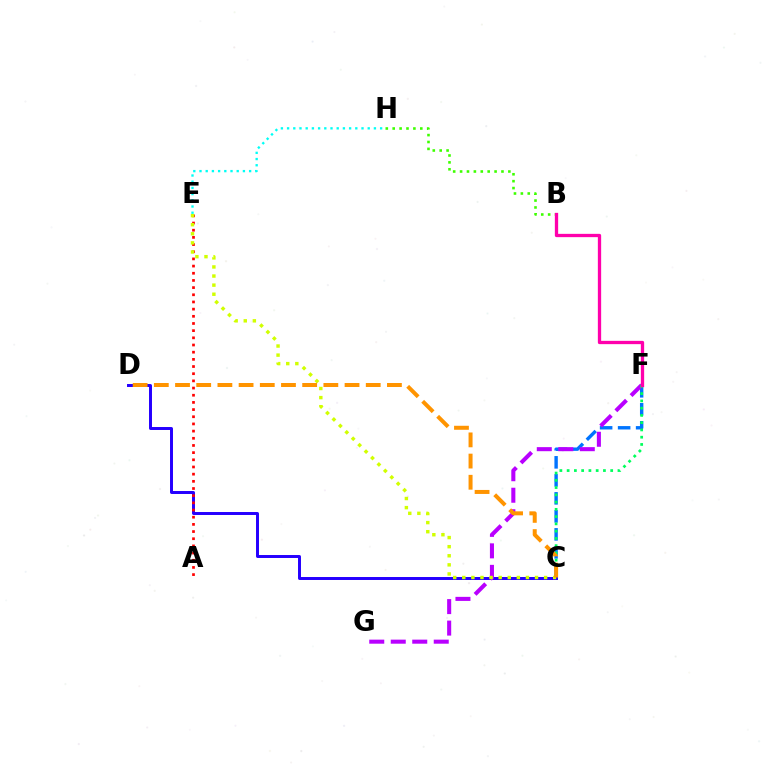{('C', 'F'): [{'color': '#0074ff', 'line_style': 'dashed', 'thickness': 2.45}, {'color': '#00ff5c', 'line_style': 'dotted', 'thickness': 1.97}], ('C', 'D'): [{'color': '#2500ff', 'line_style': 'solid', 'thickness': 2.14}, {'color': '#ff9400', 'line_style': 'dashed', 'thickness': 2.88}], ('A', 'E'): [{'color': '#ff0000', 'line_style': 'dotted', 'thickness': 1.95}], ('B', 'H'): [{'color': '#3dff00', 'line_style': 'dotted', 'thickness': 1.87}], ('F', 'G'): [{'color': '#b900ff', 'line_style': 'dashed', 'thickness': 2.92}], ('C', 'E'): [{'color': '#d1ff00', 'line_style': 'dotted', 'thickness': 2.47}], ('B', 'F'): [{'color': '#ff00ac', 'line_style': 'solid', 'thickness': 2.38}], ('E', 'H'): [{'color': '#00fff6', 'line_style': 'dotted', 'thickness': 1.69}]}